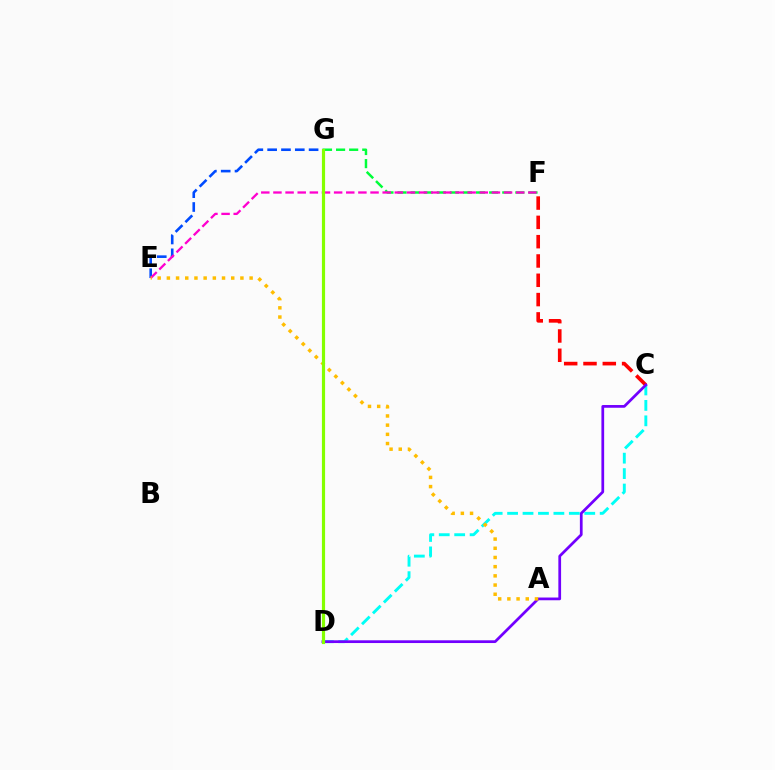{('C', 'F'): [{'color': '#ff0000', 'line_style': 'dashed', 'thickness': 2.62}], ('C', 'D'): [{'color': '#00fff6', 'line_style': 'dashed', 'thickness': 2.1}, {'color': '#7200ff', 'line_style': 'solid', 'thickness': 1.97}], ('F', 'G'): [{'color': '#00ff39', 'line_style': 'dashed', 'thickness': 1.78}], ('E', 'G'): [{'color': '#004bff', 'line_style': 'dashed', 'thickness': 1.88}], ('E', 'F'): [{'color': '#ff00cf', 'line_style': 'dashed', 'thickness': 1.65}], ('A', 'E'): [{'color': '#ffbd00', 'line_style': 'dotted', 'thickness': 2.5}], ('D', 'G'): [{'color': '#84ff00', 'line_style': 'solid', 'thickness': 2.28}]}